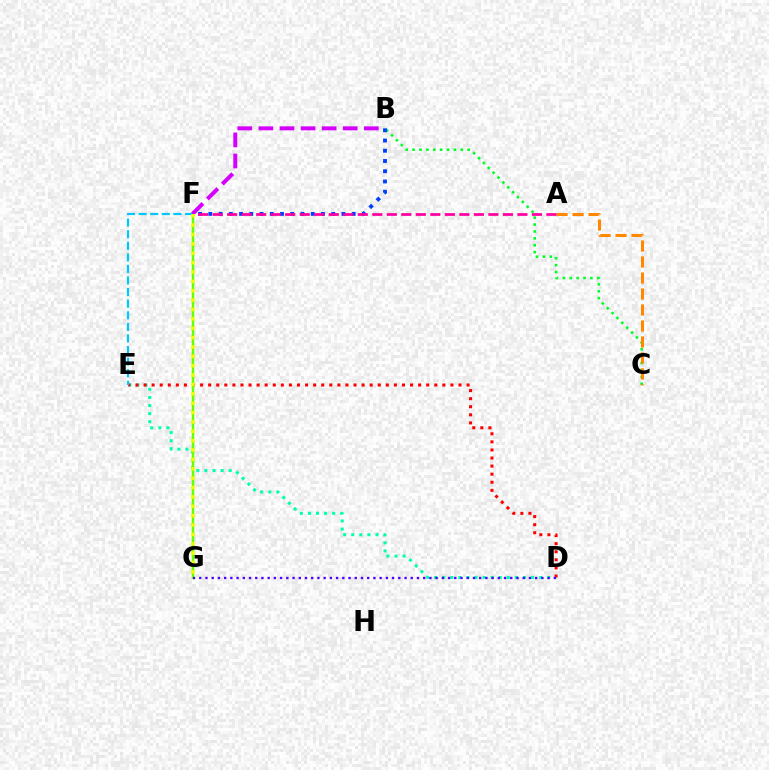{('D', 'E'): [{'color': '#00ffaf', 'line_style': 'dotted', 'thickness': 2.2}, {'color': '#ff0000', 'line_style': 'dotted', 'thickness': 2.19}], ('B', 'C'): [{'color': '#00ff27', 'line_style': 'dotted', 'thickness': 1.87}], ('F', 'G'): [{'color': '#66ff00', 'line_style': 'solid', 'thickness': 1.76}, {'color': '#eeff00', 'line_style': 'dotted', 'thickness': 2.55}], ('E', 'F'): [{'color': '#00c7ff', 'line_style': 'dashed', 'thickness': 1.57}], ('A', 'C'): [{'color': '#ff8800', 'line_style': 'dashed', 'thickness': 2.17}], ('B', 'F'): [{'color': '#003fff', 'line_style': 'dotted', 'thickness': 2.78}, {'color': '#d600ff', 'line_style': 'dashed', 'thickness': 2.86}], ('A', 'F'): [{'color': '#ff00a0', 'line_style': 'dashed', 'thickness': 1.97}], ('D', 'G'): [{'color': '#4f00ff', 'line_style': 'dotted', 'thickness': 1.69}]}